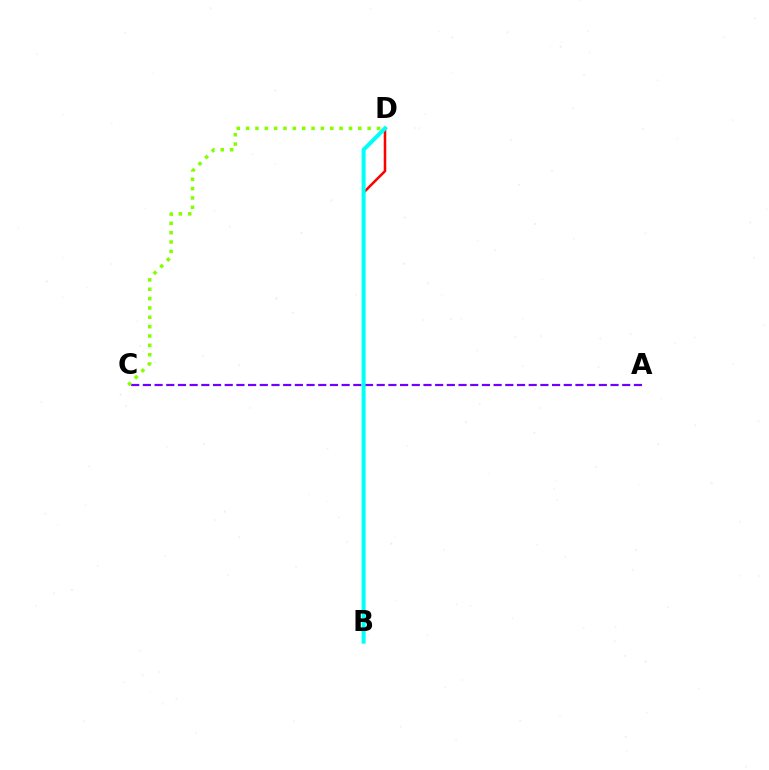{('A', 'C'): [{'color': '#7200ff', 'line_style': 'dashed', 'thickness': 1.59}], ('B', 'D'): [{'color': '#ff0000', 'line_style': 'solid', 'thickness': 1.83}, {'color': '#00fff6', 'line_style': 'solid', 'thickness': 2.89}], ('C', 'D'): [{'color': '#84ff00', 'line_style': 'dotted', 'thickness': 2.54}]}